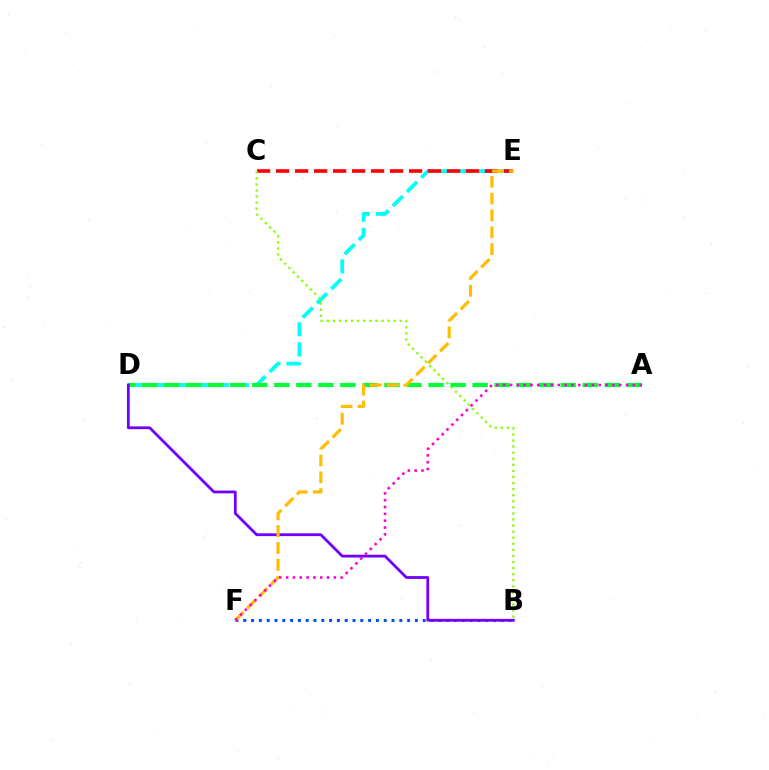{('B', 'F'): [{'color': '#004bff', 'line_style': 'dotted', 'thickness': 2.12}], ('D', 'E'): [{'color': '#00fff6', 'line_style': 'dashed', 'thickness': 2.74}], ('C', 'E'): [{'color': '#ff0000', 'line_style': 'dashed', 'thickness': 2.58}], ('A', 'D'): [{'color': '#00ff39', 'line_style': 'dashed', 'thickness': 2.99}], ('B', 'D'): [{'color': '#7200ff', 'line_style': 'solid', 'thickness': 2.01}], ('E', 'F'): [{'color': '#ffbd00', 'line_style': 'dashed', 'thickness': 2.29}], ('A', 'F'): [{'color': '#ff00cf', 'line_style': 'dotted', 'thickness': 1.85}], ('B', 'C'): [{'color': '#84ff00', 'line_style': 'dotted', 'thickness': 1.65}]}